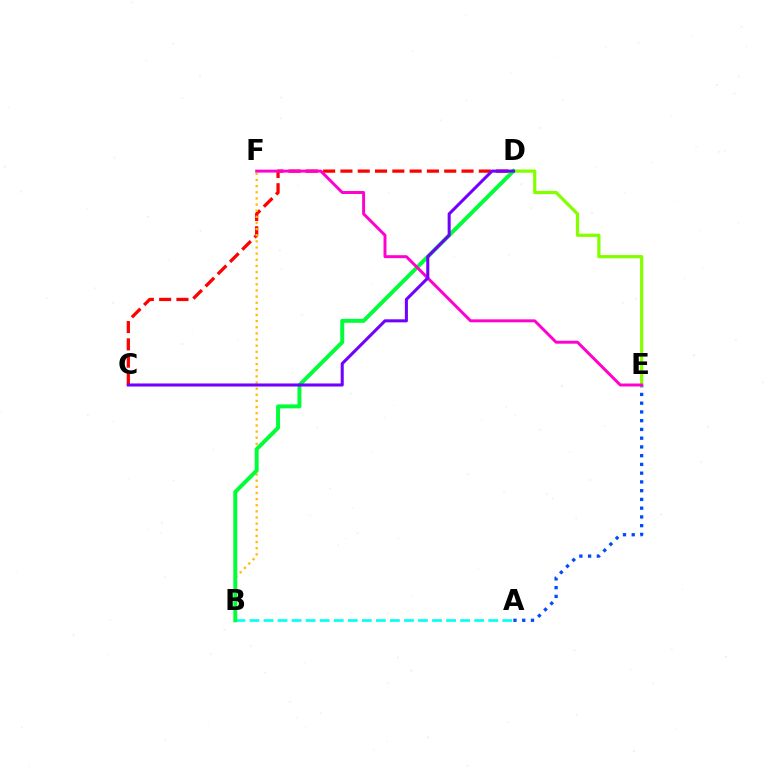{('C', 'D'): [{'color': '#ff0000', 'line_style': 'dashed', 'thickness': 2.35}, {'color': '#7200ff', 'line_style': 'solid', 'thickness': 2.2}], ('A', 'E'): [{'color': '#004bff', 'line_style': 'dotted', 'thickness': 2.38}], ('D', 'E'): [{'color': '#84ff00', 'line_style': 'solid', 'thickness': 2.33}], ('A', 'B'): [{'color': '#00fff6', 'line_style': 'dashed', 'thickness': 1.91}], ('B', 'F'): [{'color': '#ffbd00', 'line_style': 'dotted', 'thickness': 1.67}], ('B', 'D'): [{'color': '#00ff39', 'line_style': 'solid', 'thickness': 2.85}], ('E', 'F'): [{'color': '#ff00cf', 'line_style': 'solid', 'thickness': 2.13}]}